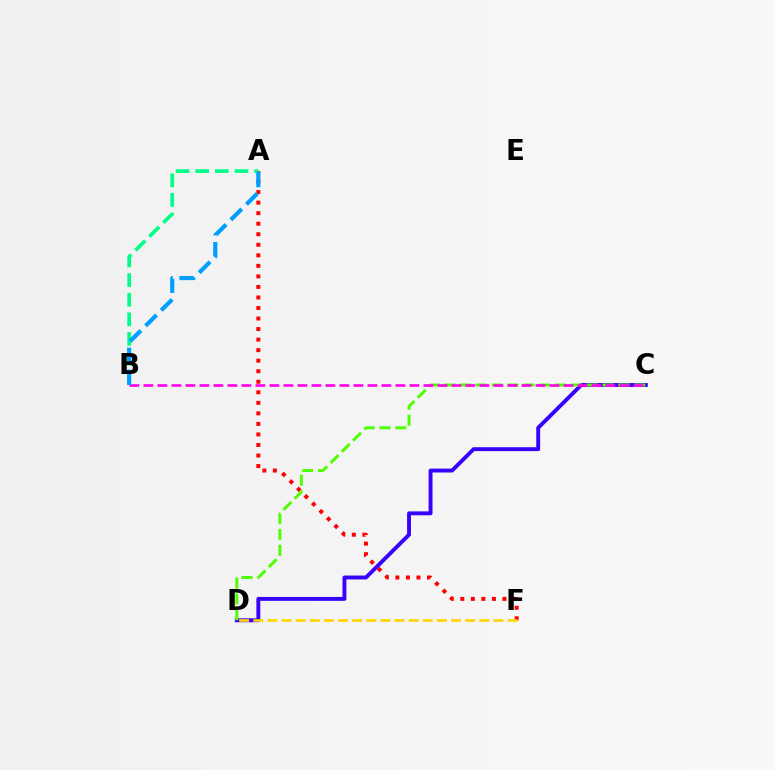{('C', 'D'): [{'color': '#3700ff', 'line_style': 'solid', 'thickness': 2.81}, {'color': '#4fff00', 'line_style': 'dashed', 'thickness': 2.15}], ('A', 'F'): [{'color': '#ff0000', 'line_style': 'dotted', 'thickness': 2.86}], ('A', 'B'): [{'color': '#00ff86', 'line_style': 'dashed', 'thickness': 2.66}, {'color': '#009eff', 'line_style': 'dashed', 'thickness': 2.99}], ('D', 'F'): [{'color': '#ffd500', 'line_style': 'dashed', 'thickness': 1.92}], ('B', 'C'): [{'color': '#ff00ed', 'line_style': 'dashed', 'thickness': 1.9}]}